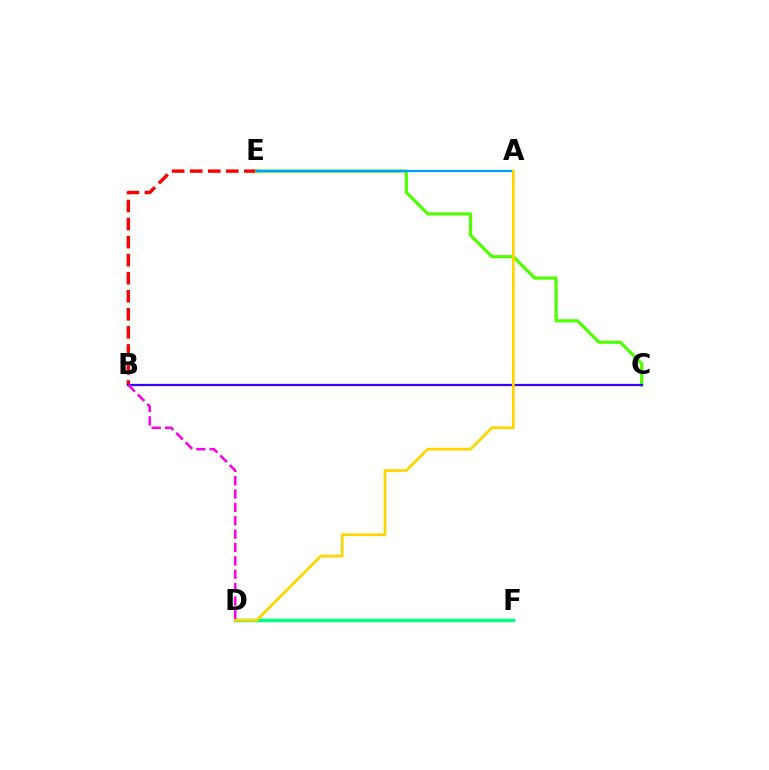{('B', 'E'): [{'color': '#ff0000', 'line_style': 'dashed', 'thickness': 2.45}], ('C', 'E'): [{'color': '#4fff00', 'line_style': 'solid', 'thickness': 2.28}], ('A', 'E'): [{'color': '#009eff', 'line_style': 'solid', 'thickness': 1.65}], ('B', 'C'): [{'color': '#3700ff', 'line_style': 'solid', 'thickness': 1.61}], ('D', 'F'): [{'color': '#00ff86', 'line_style': 'solid', 'thickness': 2.52}], ('B', 'D'): [{'color': '#ff00ed', 'line_style': 'dashed', 'thickness': 1.82}], ('A', 'D'): [{'color': '#ffd500', 'line_style': 'solid', 'thickness': 1.97}]}